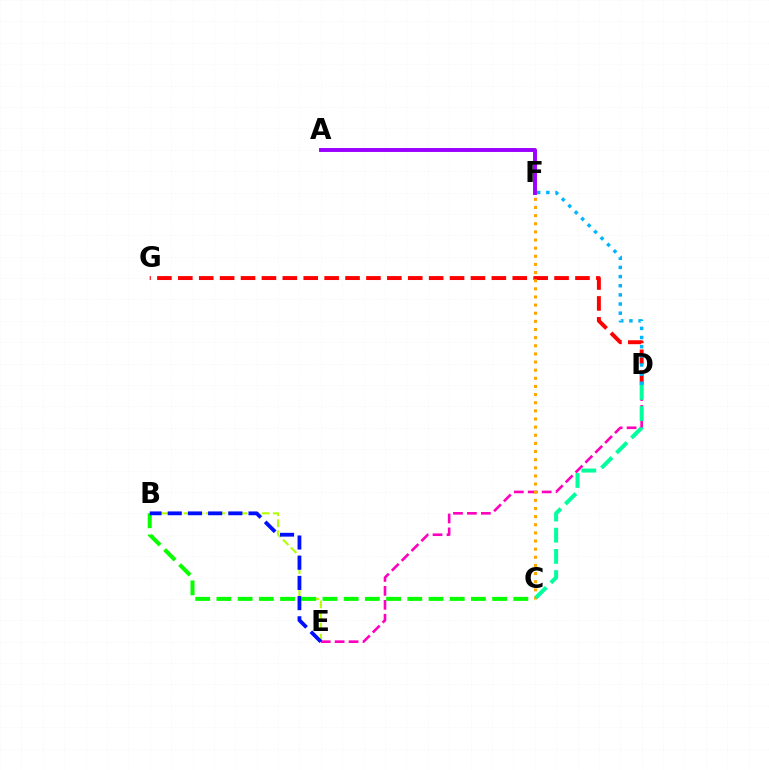{('B', 'E'): [{'color': '#b3ff00', 'line_style': 'dashed', 'thickness': 1.51}, {'color': '#0010ff', 'line_style': 'dashed', 'thickness': 2.74}], ('D', 'G'): [{'color': '#ff0000', 'line_style': 'dashed', 'thickness': 2.84}], ('D', 'E'): [{'color': '#ff00bd', 'line_style': 'dashed', 'thickness': 1.89}], ('D', 'F'): [{'color': '#00b5ff', 'line_style': 'dotted', 'thickness': 2.49}], ('A', 'F'): [{'color': '#9b00ff', 'line_style': 'solid', 'thickness': 2.82}], ('B', 'C'): [{'color': '#08ff00', 'line_style': 'dashed', 'thickness': 2.88}], ('C', 'F'): [{'color': '#ffa500', 'line_style': 'dotted', 'thickness': 2.21}], ('C', 'D'): [{'color': '#00ff9d', 'line_style': 'dashed', 'thickness': 2.88}]}